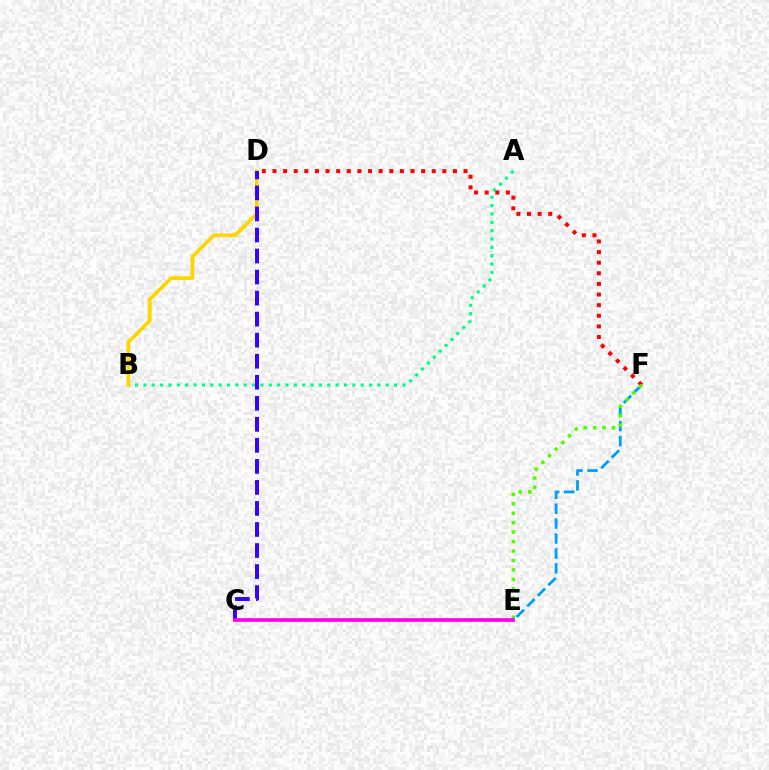{('A', 'B'): [{'color': '#00ff86', 'line_style': 'dotted', 'thickness': 2.27}], ('E', 'F'): [{'color': '#009eff', 'line_style': 'dashed', 'thickness': 2.03}, {'color': '#4fff00', 'line_style': 'dotted', 'thickness': 2.57}], ('D', 'F'): [{'color': '#ff0000', 'line_style': 'dotted', 'thickness': 2.88}], ('B', 'D'): [{'color': '#ffd500', 'line_style': 'solid', 'thickness': 2.68}], ('C', 'D'): [{'color': '#3700ff', 'line_style': 'dashed', 'thickness': 2.86}], ('C', 'E'): [{'color': '#ff00ed', 'line_style': 'solid', 'thickness': 2.66}]}